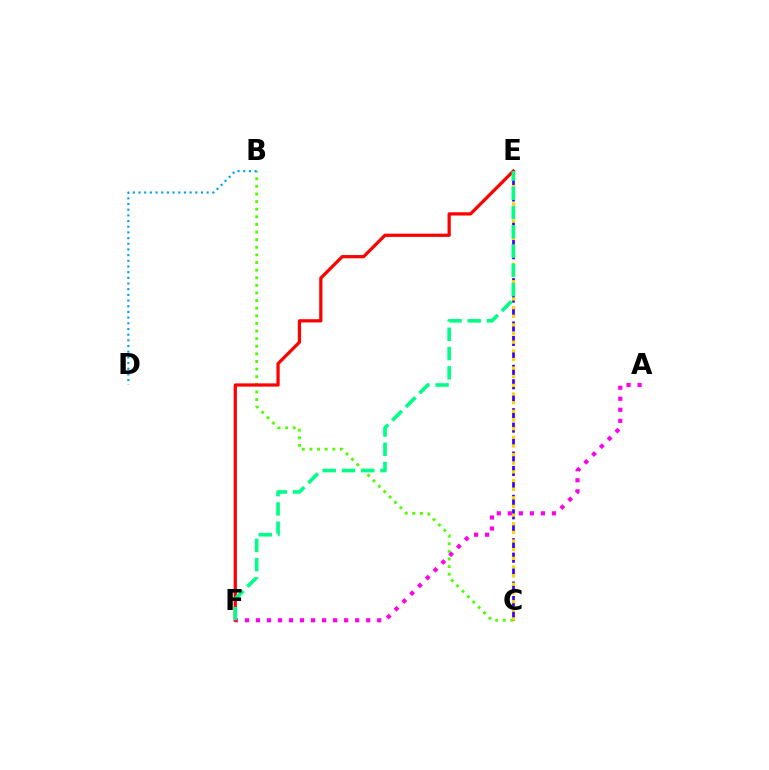{('B', 'C'): [{'color': '#4fff00', 'line_style': 'dotted', 'thickness': 2.07}], ('C', 'E'): [{'color': '#3700ff', 'line_style': 'dashed', 'thickness': 1.96}, {'color': '#ffd500', 'line_style': 'dotted', 'thickness': 2.35}], ('A', 'F'): [{'color': '#ff00ed', 'line_style': 'dotted', 'thickness': 3.0}], ('E', 'F'): [{'color': '#ff0000', 'line_style': 'solid', 'thickness': 2.34}, {'color': '#00ff86', 'line_style': 'dashed', 'thickness': 2.62}], ('B', 'D'): [{'color': '#009eff', 'line_style': 'dotted', 'thickness': 1.54}]}